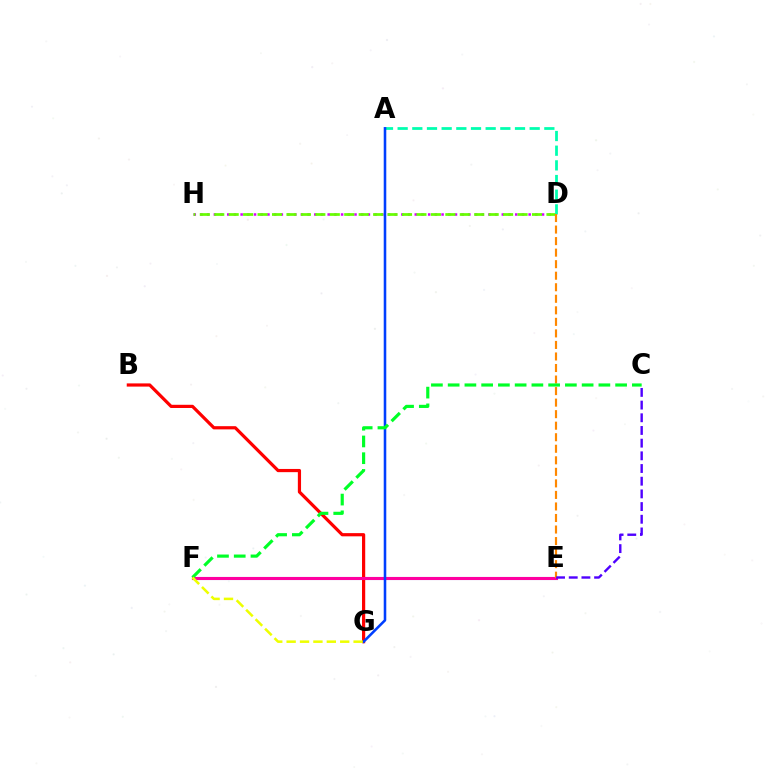{('E', 'F'): [{'color': '#00c7ff', 'line_style': 'solid', 'thickness': 2.2}, {'color': '#ff00a0', 'line_style': 'solid', 'thickness': 2.21}], ('B', 'G'): [{'color': '#ff0000', 'line_style': 'solid', 'thickness': 2.3}], ('D', 'H'): [{'color': '#d600ff', 'line_style': 'dotted', 'thickness': 1.82}, {'color': '#66ff00', 'line_style': 'dashed', 'thickness': 1.96}], ('A', 'D'): [{'color': '#00ffaf', 'line_style': 'dashed', 'thickness': 1.99}], ('A', 'G'): [{'color': '#003fff', 'line_style': 'solid', 'thickness': 1.84}], ('D', 'E'): [{'color': '#ff8800', 'line_style': 'dashed', 'thickness': 1.57}], ('C', 'F'): [{'color': '#00ff27', 'line_style': 'dashed', 'thickness': 2.27}], ('C', 'E'): [{'color': '#4f00ff', 'line_style': 'dashed', 'thickness': 1.72}], ('F', 'G'): [{'color': '#eeff00', 'line_style': 'dashed', 'thickness': 1.82}]}